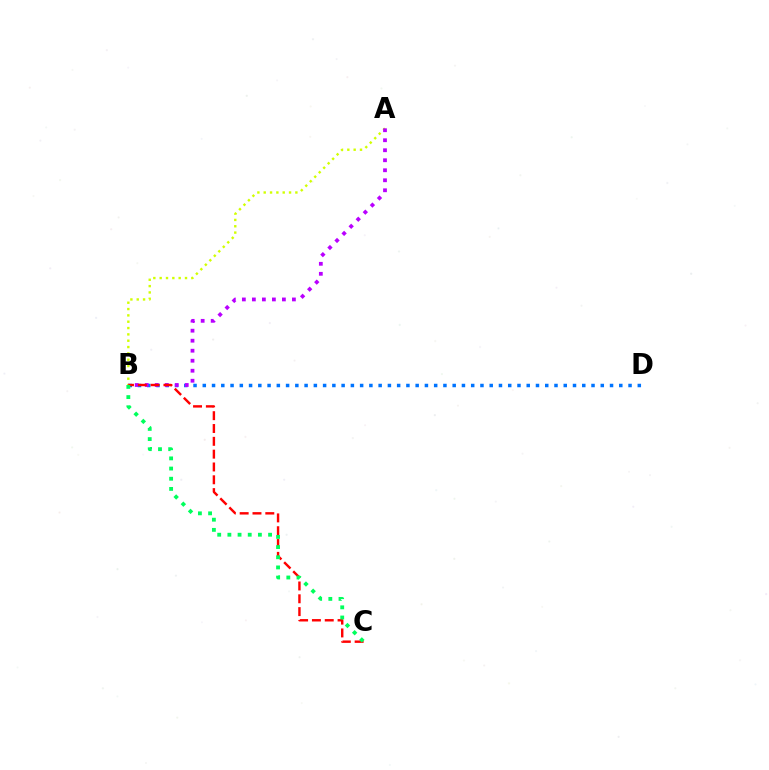{('B', 'D'): [{'color': '#0074ff', 'line_style': 'dotted', 'thickness': 2.51}], ('A', 'B'): [{'color': '#d1ff00', 'line_style': 'dotted', 'thickness': 1.72}, {'color': '#b900ff', 'line_style': 'dotted', 'thickness': 2.72}], ('B', 'C'): [{'color': '#ff0000', 'line_style': 'dashed', 'thickness': 1.74}, {'color': '#00ff5c', 'line_style': 'dotted', 'thickness': 2.76}]}